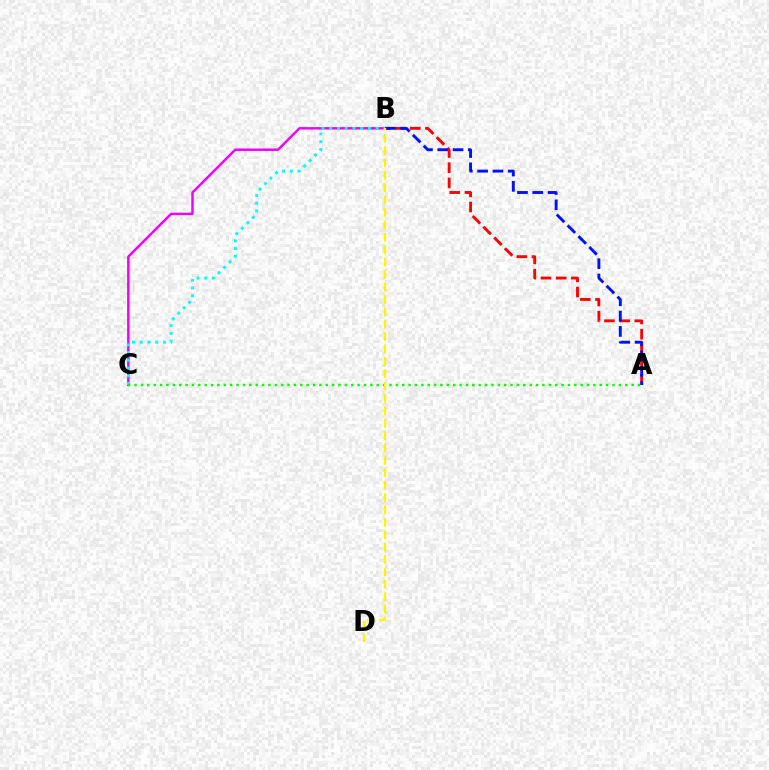{('B', 'C'): [{'color': '#ee00ff', 'line_style': 'solid', 'thickness': 1.77}, {'color': '#00fff6', 'line_style': 'dotted', 'thickness': 2.1}], ('A', 'B'): [{'color': '#ff0000', 'line_style': 'dashed', 'thickness': 2.06}, {'color': '#0010ff', 'line_style': 'dashed', 'thickness': 2.08}], ('A', 'C'): [{'color': '#08ff00', 'line_style': 'dotted', 'thickness': 1.73}], ('B', 'D'): [{'color': '#fcf500', 'line_style': 'dashed', 'thickness': 1.68}]}